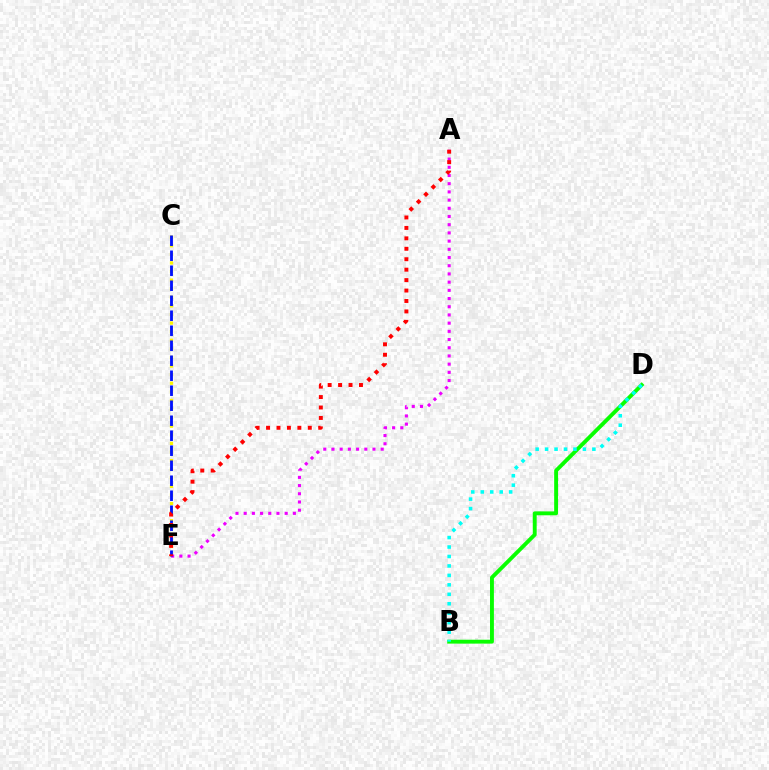{('C', 'E'): [{'color': '#fcf500', 'line_style': 'dotted', 'thickness': 2.33}, {'color': '#0010ff', 'line_style': 'dashed', 'thickness': 2.04}], ('A', 'E'): [{'color': '#ee00ff', 'line_style': 'dotted', 'thickness': 2.23}, {'color': '#ff0000', 'line_style': 'dotted', 'thickness': 2.84}], ('B', 'D'): [{'color': '#08ff00', 'line_style': 'solid', 'thickness': 2.8}, {'color': '#00fff6', 'line_style': 'dotted', 'thickness': 2.57}]}